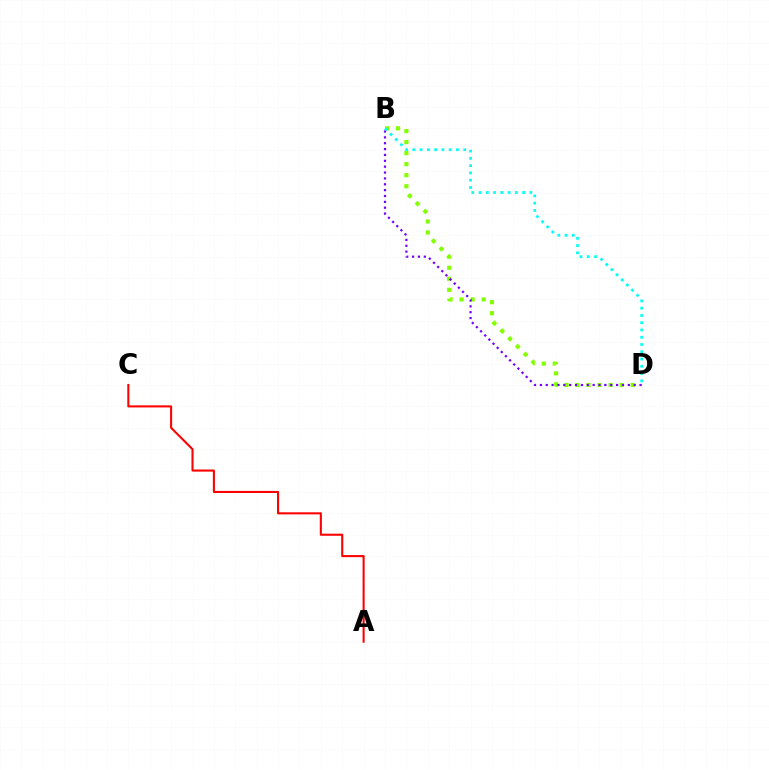{('B', 'D'): [{'color': '#84ff00', 'line_style': 'dotted', 'thickness': 3.0}, {'color': '#7200ff', 'line_style': 'dotted', 'thickness': 1.59}, {'color': '#00fff6', 'line_style': 'dotted', 'thickness': 1.97}], ('A', 'C'): [{'color': '#ff0000', 'line_style': 'solid', 'thickness': 1.5}]}